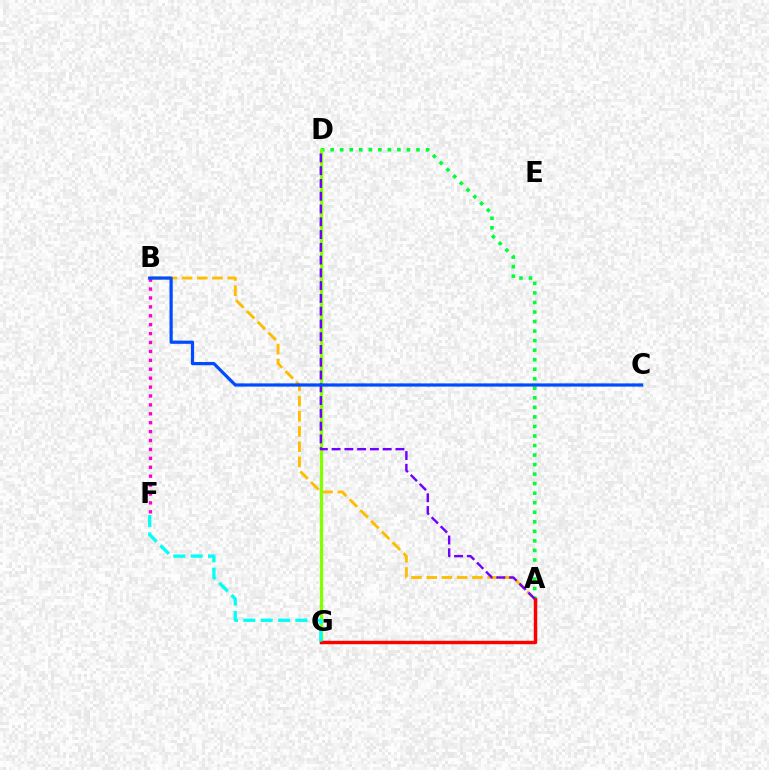{('A', 'B'): [{'color': '#ffbd00', 'line_style': 'dashed', 'thickness': 2.07}], ('A', 'D'): [{'color': '#00ff39', 'line_style': 'dotted', 'thickness': 2.59}, {'color': '#7200ff', 'line_style': 'dashed', 'thickness': 1.74}], ('B', 'F'): [{'color': '#ff00cf', 'line_style': 'dotted', 'thickness': 2.42}], ('D', 'G'): [{'color': '#84ff00', 'line_style': 'solid', 'thickness': 2.36}], ('A', 'G'): [{'color': '#ff0000', 'line_style': 'solid', 'thickness': 2.48}], ('F', 'G'): [{'color': '#00fff6', 'line_style': 'dashed', 'thickness': 2.36}], ('B', 'C'): [{'color': '#004bff', 'line_style': 'solid', 'thickness': 2.3}]}